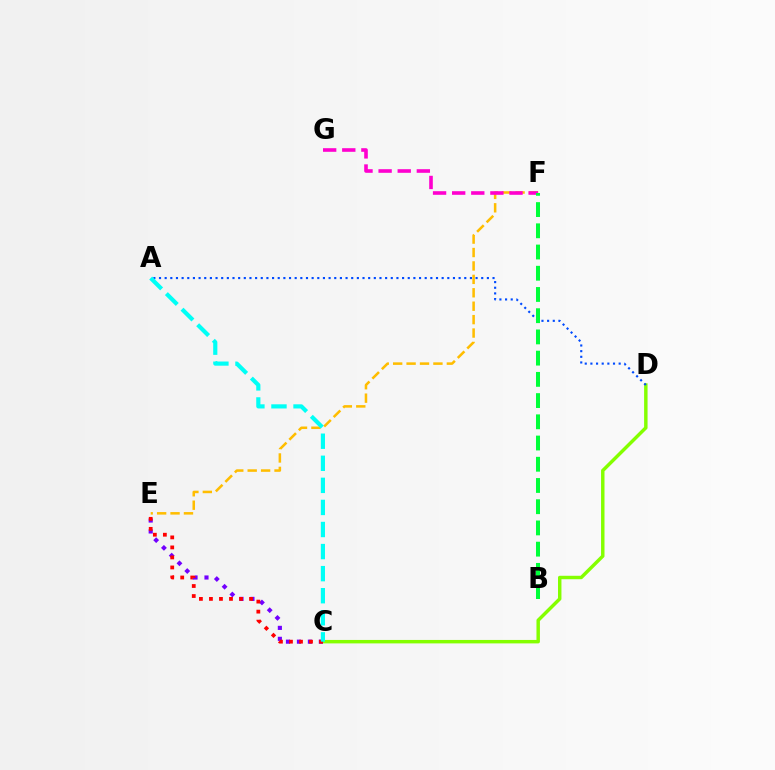{('E', 'F'): [{'color': '#ffbd00', 'line_style': 'dashed', 'thickness': 1.82}], ('C', 'D'): [{'color': '#84ff00', 'line_style': 'solid', 'thickness': 2.48}], ('A', 'D'): [{'color': '#004bff', 'line_style': 'dotted', 'thickness': 1.54}], ('F', 'G'): [{'color': '#ff00cf', 'line_style': 'dashed', 'thickness': 2.6}], ('C', 'E'): [{'color': '#7200ff', 'line_style': 'dotted', 'thickness': 2.98}, {'color': '#ff0000', 'line_style': 'dotted', 'thickness': 2.72}], ('B', 'F'): [{'color': '#00ff39', 'line_style': 'dashed', 'thickness': 2.88}], ('A', 'C'): [{'color': '#00fff6', 'line_style': 'dashed', 'thickness': 3.0}]}